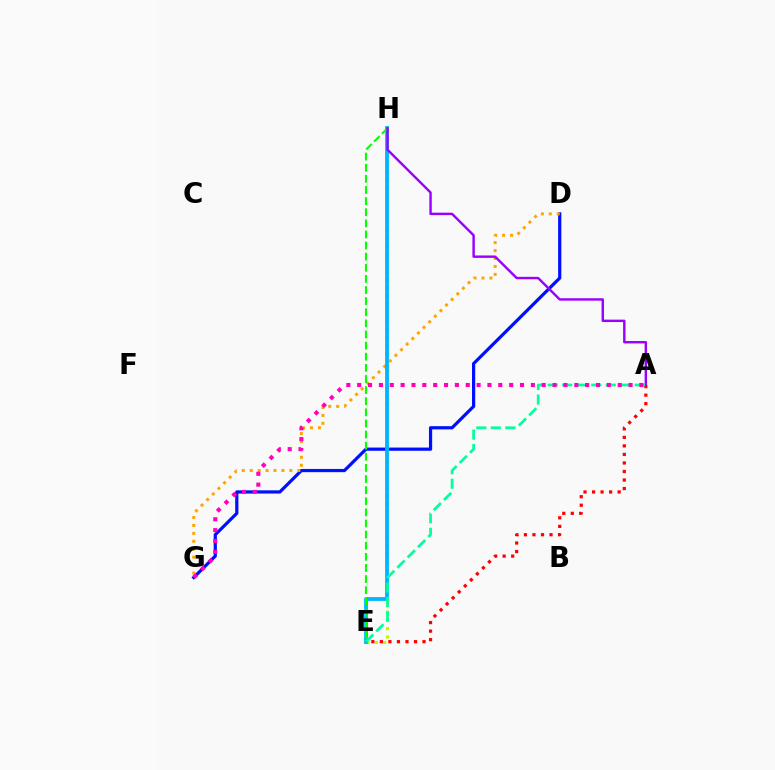{('D', 'G'): [{'color': '#0010ff', 'line_style': 'solid', 'thickness': 2.31}, {'color': '#ffa500', 'line_style': 'dotted', 'thickness': 2.15}], ('E', 'H'): [{'color': '#b3ff00', 'line_style': 'dotted', 'thickness': 2.26}, {'color': '#00b5ff', 'line_style': 'solid', 'thickness': 2.74}, {'color': '#08ff00', 'line_style': 'dashed', 'thickness': 1.51}], ('A', 'H'): [{'color': '#9b00ff', 'line_style': 'solid', 'thickness': 1.74}], ('A', 'E'): [{'color': '#ff0000', 'line_style': 'dotted', 'thickness': 2.32}, {'color': '#00ff9d', 'line_style': 'dashed', 'thickness': 1.97}], ('A', 'G'): [{'color': '#ff00bd', 'line_style': 'dotted', 'thickness': 2.95}]}